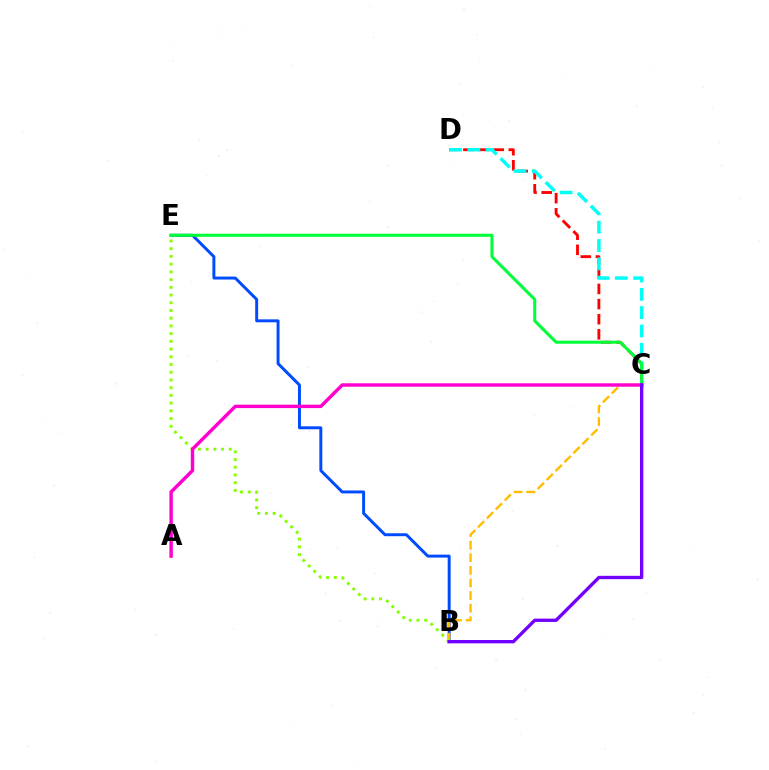{('C', 'D'): [{'color': '#ff0000', 'line_style': 'dashed', 'thickness': 2.06}, {'color': '#00fff6', 'line_style': 'dashed', 'thickness': 2.49}], ('B', 'E'): [{'color': '#004bff', 'line_style': 'solid', 'thickness': 2.13}, {'color': '#84ff00', 'line_style': 'dotted', 'thickness': 2.1}], ('C', 'E'): [{'color': '#00ff39', 'line_style': 'solid', 'thickness': 2.2}], ('B', 'C'): [{'color': '#ffbd00', 'line_style': 'dashed', 'thickness': 1.71}, {'color': '#7200ff', 'line_style': 'solid', 'thickness': 2.4}], ('A', 'C'): [{'color': '#ff00cf', 'line_style': 'solid', 'thickness': 2.47}]}